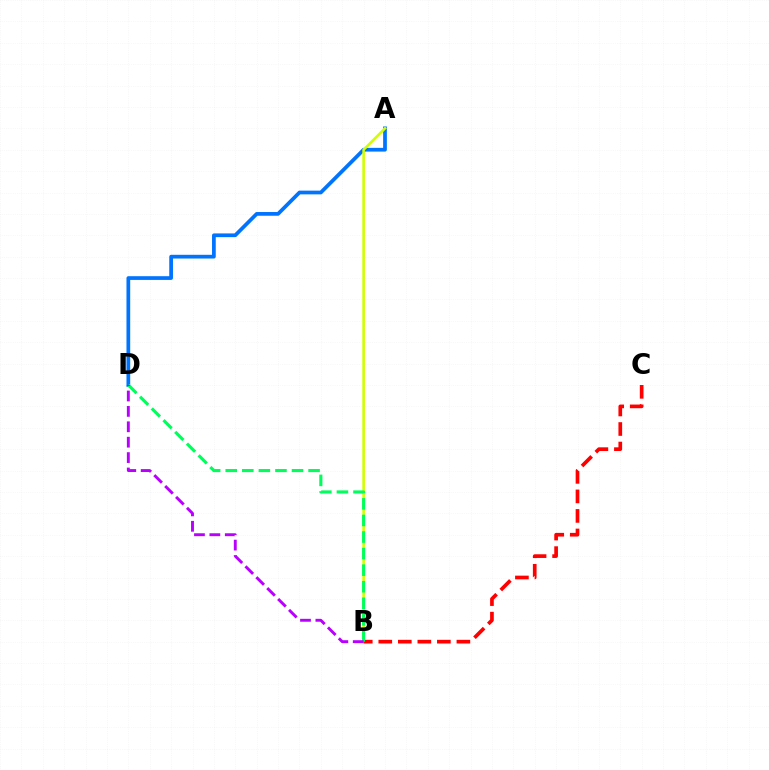{('A', 'D'): [{'color': '#0074ff', 'line_style': 'solid', 'thickness': 2.68}], ('A', 'B'): [{'color': '#d1ff00', 'line_style': 'solid', 'thickness': 1.87}], ('B', 'C'): [{'color': '#ff0000', 'line_style': 'dashed', 'thickness': 2.65}], ('B', 'D'): [{'color': '#00ff5c', 'line_style': 'dashed', 'thickness': 2.25}, {'color': '#b900ff', 'line_style': 'dashed', 'thickness': 2.09}]}